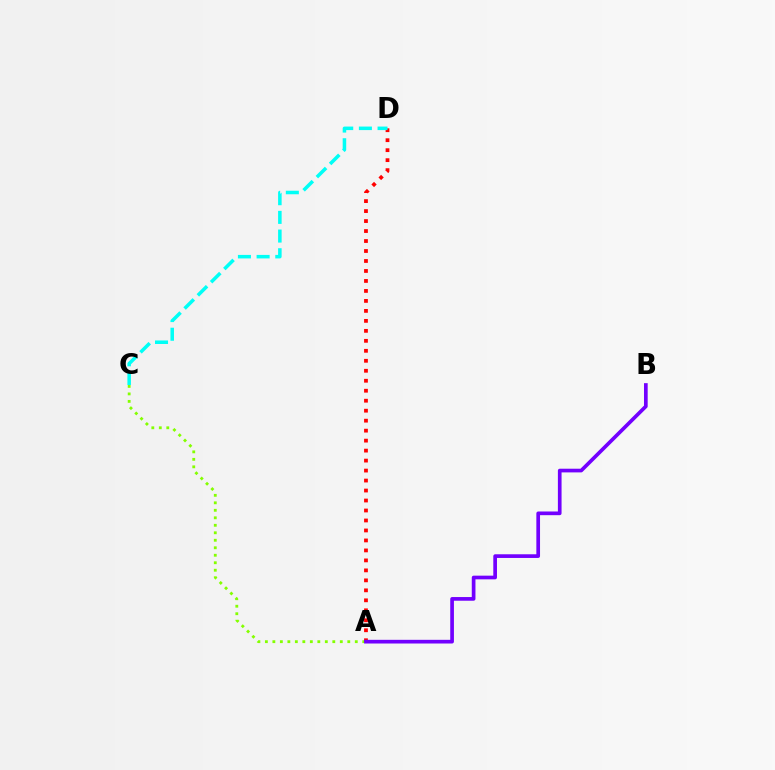{('A', 'C'): [{'color': '#84ff00', 'line_style': 'dotted', 'thickness': 2.04}], ('A', 'D'): [{'color': '#ff0000', 'line_style': 'dotted', 'thickness': 2.71}], ('C', 'D'): [{'color': '#00fff6', 'line_style': 'dashed', 'thickness': 2.54}], ('A', 'B'): [{'color': '#7200ff', 'line_style': 'solid', 'thickness': 2.65}]}